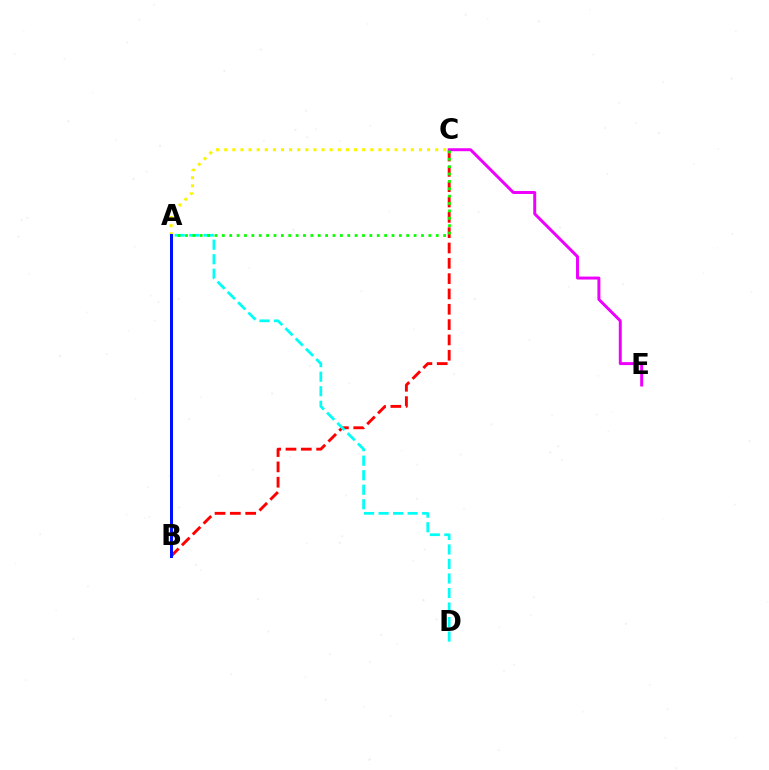{('B', 'C'): [{'color': '#ff0000', 'line_style': 'dashed', 'thickness': 2.08}], ('A', 'C'): [{'color': '#fcf500', 'line_style': 'dotted', 'thickness': 2.2}, {'color': '#08ff00', 'line_style': 'dotted', 'thickness': 2.0}], ('A', 'D'): [{'color': '#00fff6', 'line_style': 'dashed', 'thickness': 1.97}], ('C', 'E'): [{'color': '#ee00ff', 'line_style': 'solid', 'thickness': 2.13}], ('A', 'B'): [{'color': '#0010ff', 'line_style': 'solid', 'thickness': 2.16}]}